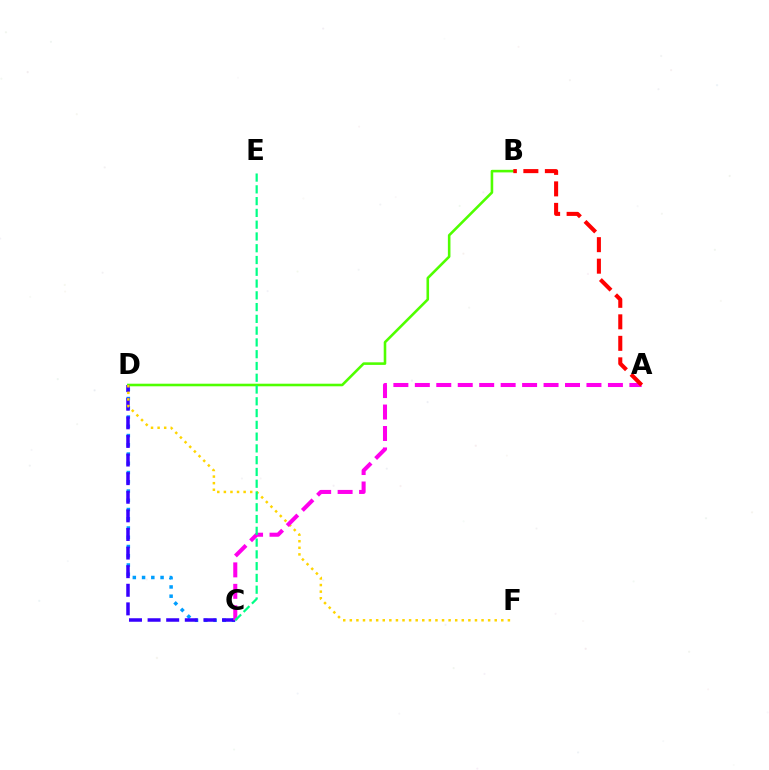{('B', 'D'): [{'color': '#4fff00', 'line_style': 'solid', 'thickness': 1.86}], ('C', 'D'): [{'color': '#009eff', 'line_style': 'dotted', 'thickness': 2.51}, {'color': '#3700ff', 'line_style': 'dashed', 'thickness': 2.53}], ('D', 'F'): [{'color': '#ffd500', 'line_style': 'dotted', 'thickness': 1.79}], ('A', 'C'): [{'color': '#ff00ed', 'line_style': 'dashed', 'thickness': 2.91}], ('A', 'B'): [{'color': '#ff0000', 'line_style': 'dashed', 'thickness': 2.92}], ('C', 'E'): [{'color': '#00ff86', 'line_style': 'dashed', 'thickness': 1.6}]}